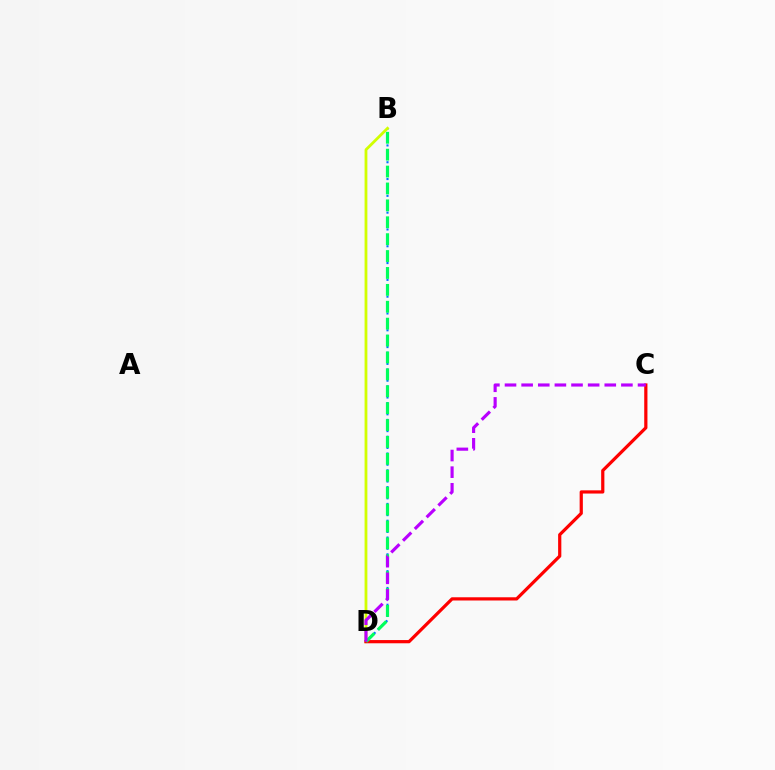{('B', 'D'): [{'color': '#0074ff', 'line_style': 'dotted', 'thickness': 1.52}, {'color': '#d1ff00', 'line_style': 'solid', 'thickness': 2.02}, {'color': '#00ff5c', 'line_style': 'dashed', 'thickness': 2.3}], ('C', 'D'): [{'color': '#ff0000', 'line_style': 'solid', 'thickness': 2.31}, {'color': '#b900ff', 'line_style': 'dashed', 'thickness': 2.26}]}